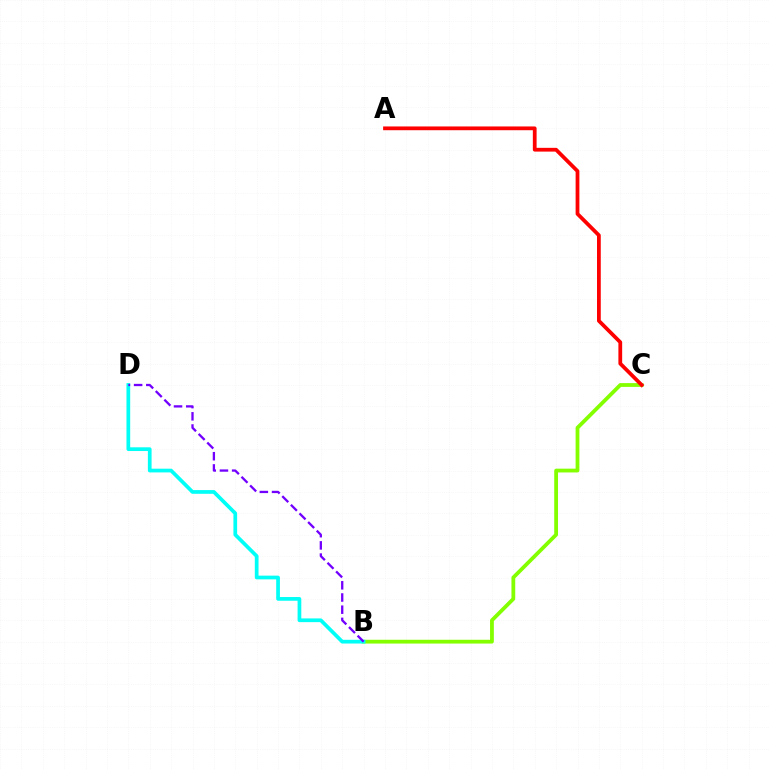{('B', 'C'): [{'color': '#84ff00', 'line_style': 'solid', 'thickness': 2.73}], ('B', 'D'): [{'color': '#00fff6', 'line_style': 'solid', 'thickness': 2.67}, {'color': '#7200ff', 'line_style': 'dashed', 'thickness': 1.66}], ('A', 'C'): [{'color': '#ff0000', 'line_style': 'solid', 'thickness': 2.71}]}